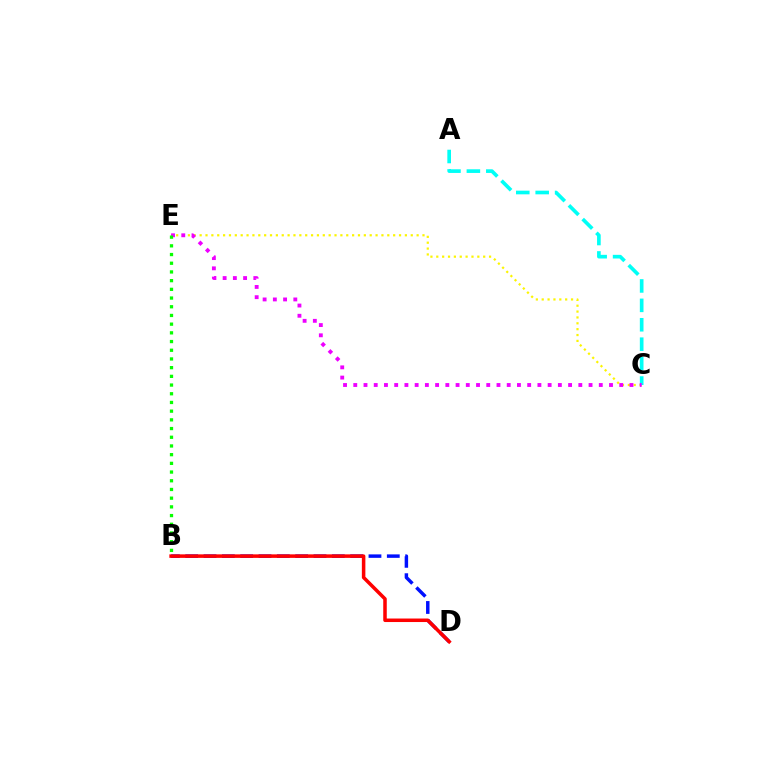{('C', 'E'): [{'color': '#fcf500', 'line_style': 'dotted', 'thickness': 1.59}, {'color': '#ee00ff', 'line_style': 'dotted', 'thickness': 2.78}], ('A', 'C'): [{'color': '#00fff6', 'line_style': 'dashed', 'thickness': 2.64}], ('B', 'D'): [{'color': '#0010ff', 'line_style': 'dashed', 'thickness': 2.49}, {'color': '#ff0000', 'line_style': 'solid', 'thickness': 2.53}], ('B', 'E'): [{'color': '#08ff00', 'line_style': 'dotted', 'thickness': 2.36}]}